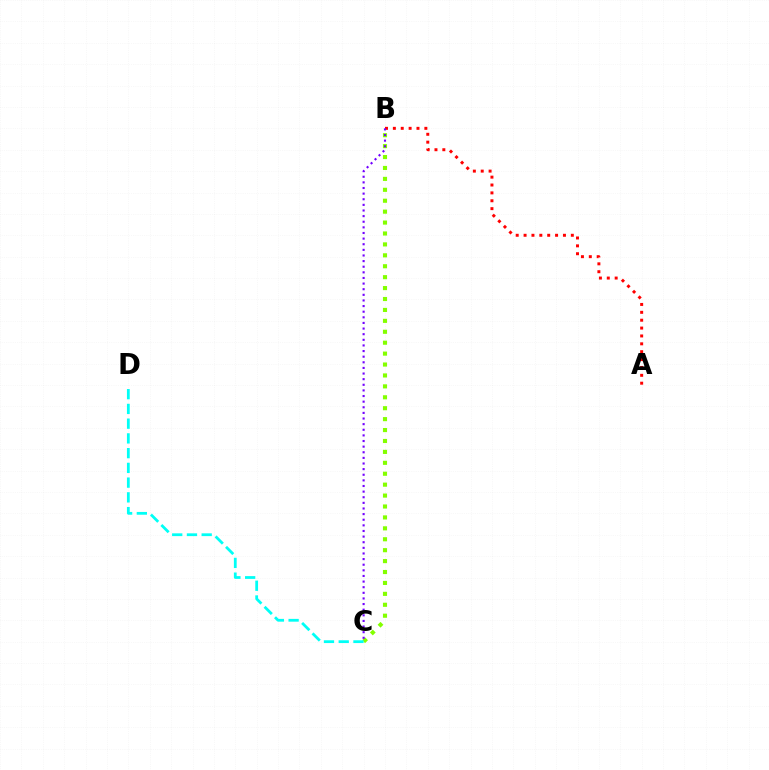{('B', 'C'): [{'color': '#84ff00', 'line_style': 'dotted', 'thickness': 2.97}, {'color': '#7200ff', 'line_style': 'dotted', 'thickness': 1.53}], ('C', 'D'): [{'color': '#00fff6', 'line_style': 'dashed', 'thickness': 2.0}], ('A', 'B'): [{'color': '#ff0000', 'line_style': 'dotted', 'thickness': 2.14}]}